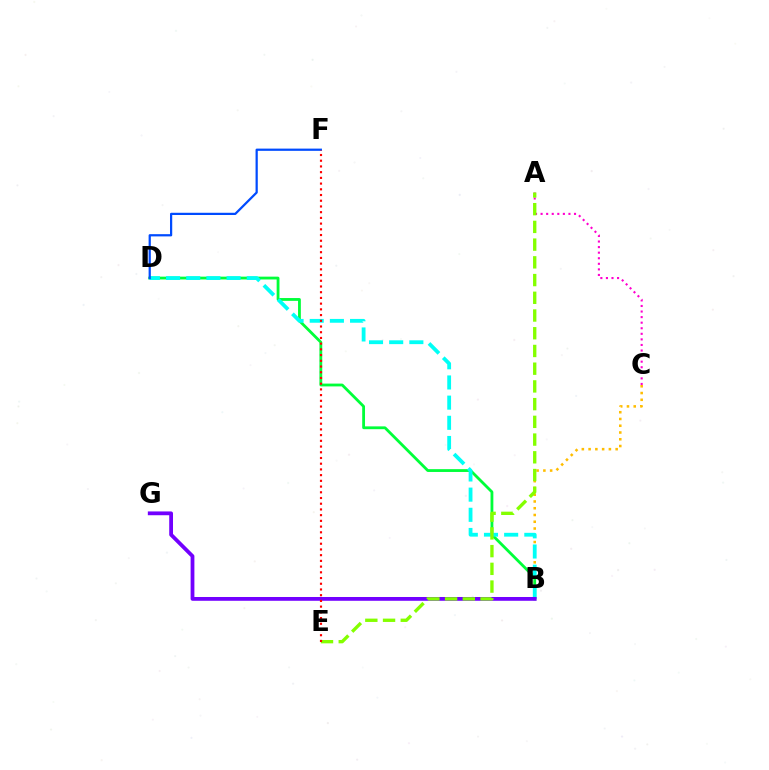{('A', 'C'): [{'color': '#ff00cf', 'line_style': 'dotted', 'thickness': 1.51}], ('B', 'C'): [{'color': '#ffbd00', 'line_style': 'dotted', 'thickness': 1.84}], ('B', 'D'): [{'color': '#00ff39', 'line_style': 'solid', 'thickness': 2.02}, {'color': '#00fff6', 'line_style': 'dashed', 'thickness': 2.74}], ('D', 'F'): [{'color': '#004bff', 'line_style': 'solid', 'thickness': 1.61}], ('B', 'G'): [{'color': '#7200ff', 'line_style': 'solid', 'thickness': 2.73}], ('A', 'E'): [{'color': '#84ff00', 'line_style': 'dashed', 'thickness': 2.41}], ('E', 'F'): [{'color': '#ff0000', 'line_style': 'dotted', 'thickness': 1.55}]}